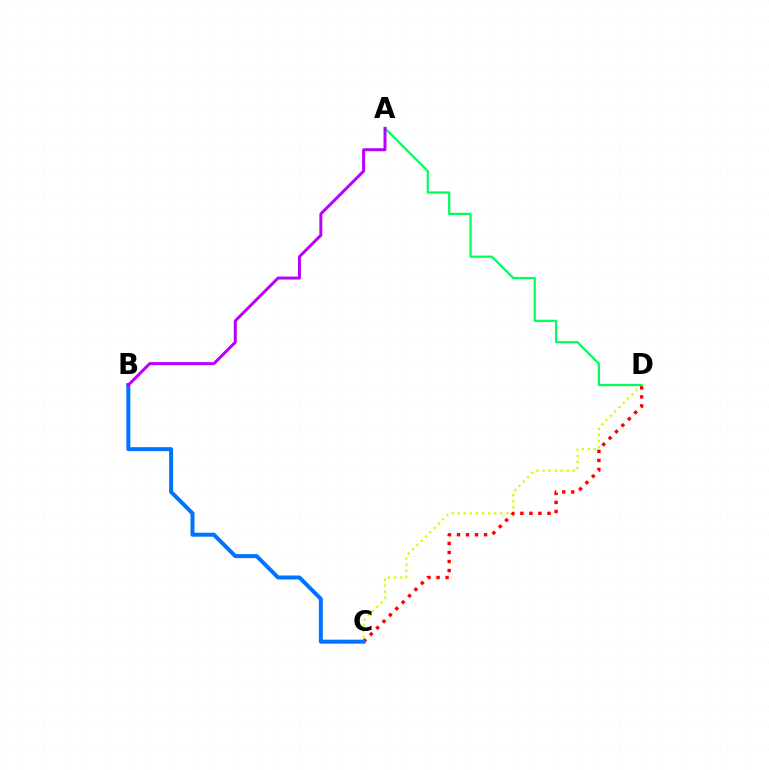{('C', 'D'): [{'color': '#d1ff00', 'line_style': 'dotted', 'thickness': 1.65}, {'color': '#ff0000', 'line_style': 'dotted', 'thickness': 2.45}], ('A', 'D'): [{'color': '#00ff5c', 'line_style': 'solid', 'thickness': 1.6}], ('B', 'C'): [{'color': '#0074ff', 'line_style': 'solid', 'thickness': 2.88}], ('A', 'B'): [{'color': '#b900ff', 'line_style': 'solid', 'thickness': 2.15}]}